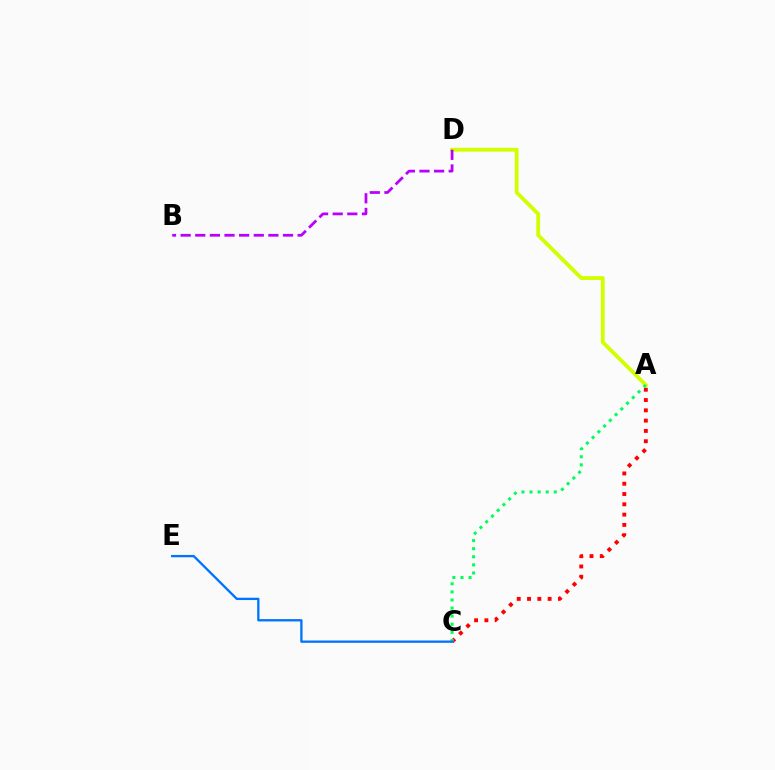{('A', 'D'): [{'color': '#d1ff00', 'line_style': 'solid', 'thickness': 2.75}], ('A', 'C'): [{'color': '#ff0000', 'line_style': 'dotted', 'thickness': 2.8}, {'color': '#00ff5c', 'line_style': 'dotted', 'thickness': 2.2}], ('B', 'D'): [{'color': '#b900ff', 'line_style': 'dashed', 'thickness': 1.99}], ('C', 'E'): [{'color': '#0074ff', 'line_style': 'solid', 'thickness': 1.67}]}